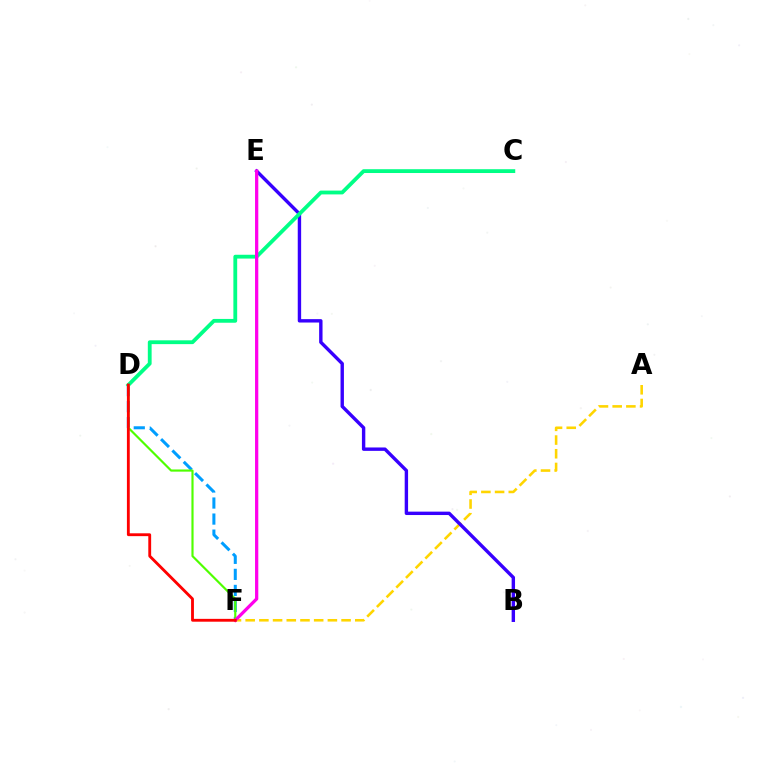{('A', 'F'): [{'color': '#ffd500', 'line_style': 'dashed', 'thickness': 1.86}], ('D', 'F'): [{'color': '#009eff', 'line_style': 'dashed', 'thickness': 2.18}, {'color': '#4fff00', 'line_style': 'solid', 'thickness': 1.56}, {'color': '#ff0000', 'line_style': 'solid', 'thickness': 2.05}], ('B', 'E'): [{'color': '#3700ff', 'line_style': 'solid', 'thickness': 2.44}], ('C', 'D'): [{'color': '#00ff86', 'line_style': 'solid', 'thickness': 2.74}], ('E', 'F'): [{'color': '#ff00ed', 'line_style': 'solid', 'thickness': 2.35}]}